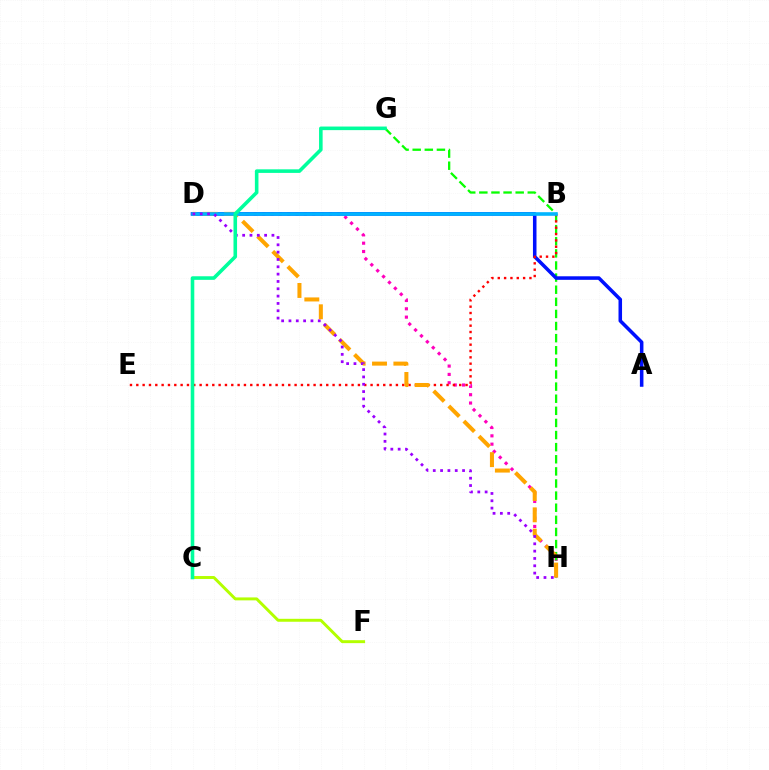{('D', 'H'): [{'color': '#ff00bd', 'line_style': 'dotted', 'thickness': 2.26}, {'color': '#ffa500', 'line_style': 'dashed', 'thickness': 2.9}, {'color': '#9b00ff', 'line_style': 'dotted', 'thickness': 1.99}], ('C', 'F'): [{'color': '#b3ff00', 'line_style': 'solid', 'thickness': 2.12}], ('G', 'H'): [{'color': '#08ff00', 'line_style': 'dashed', 'thickness': 1.65}], ('A', 'D'): [{'color': '#0010ff', 'line_style': 'solid', 'thickness': 2.55}], ('B', 'E'): [{'color': '#ff0000', 'line_style': 'dotted', 'thickness': 1.72}], ('B', 'D'): [{'color': '#00b5ff', 'line_style': 'solid', 'thickness': 2.6}], ('C', 'G'): [{'color': '#00ff9d', 'line_style': 'solid', 'thickness': 2.58}]}